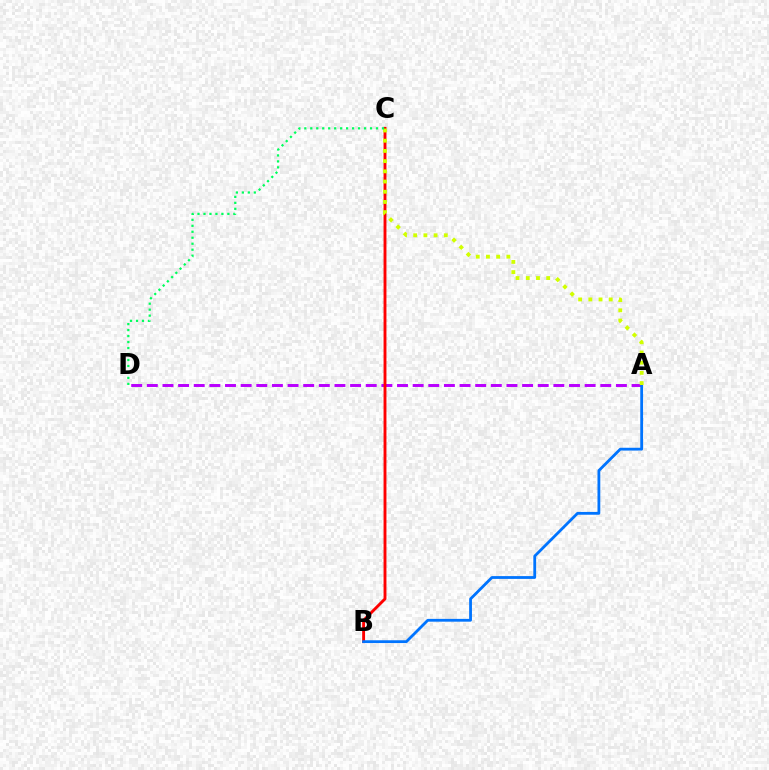{('A', 'D'): [{'color': '#b900ff', 'line_style': 'dashed', 'thickness': 2.12}], ('B', 'C'): [{'color': '#ff0000', 'line_style': 'solid', 'thickness': 2.08}], ('A', 'B'): [{'color': '#0074ff', 'line_style': 'solid', 'thickness': 2.01}], ('A', 'C'): [{'color': '#d1ff00', 'line_style': 'dotted', 'thickness': 2.77}], ('C', 'D'): [{'color': '#00ff5c', 'line_style': 'dotted', 'thickness': 1.62}]}